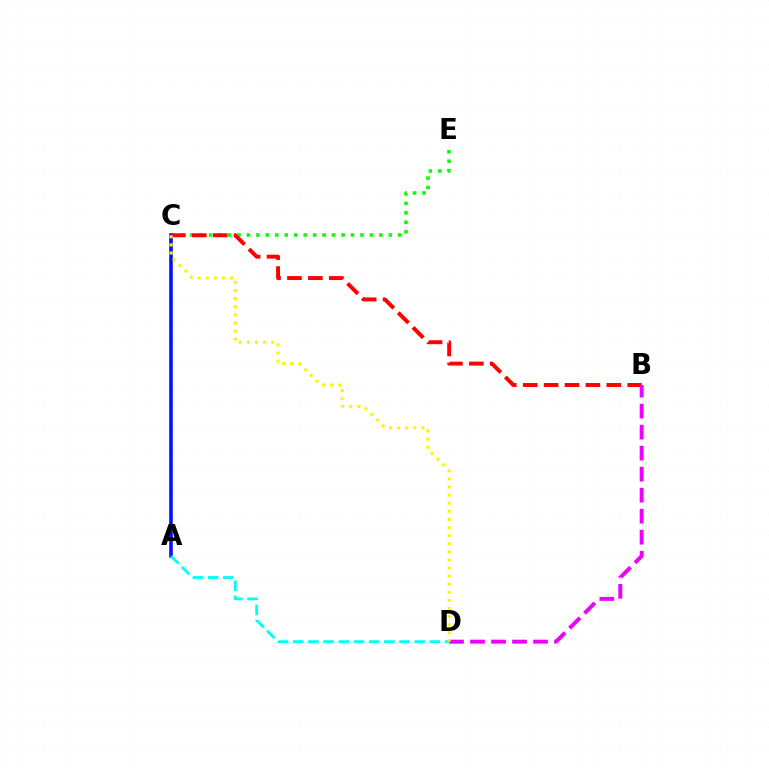{('C', 'E'): [{'color': '#08ff00', 'line_style': 'dotted', 'thickness': 2.57}], ('A', 'C'): [{'color': '#0010ff', 'line_style': 'solid', 'thickness': 2.56}], ('B', 'C'): [{'color': '#ff0000', 'line_style': 'dashed', 'thickness': 2.84}], ('B', 'D'): [{'color': '#ee00ff', 'line_style': 'dashed', 'thickness': 2.85}], ('A', 'D'): [{'color': '#00fff6', 'line_style': 'dashed', 'thickness': 2.06}], ('C', 'D'): [{'color': '#fcf500', 'line_style': 'dotted', 'thickness': 2.2}]}